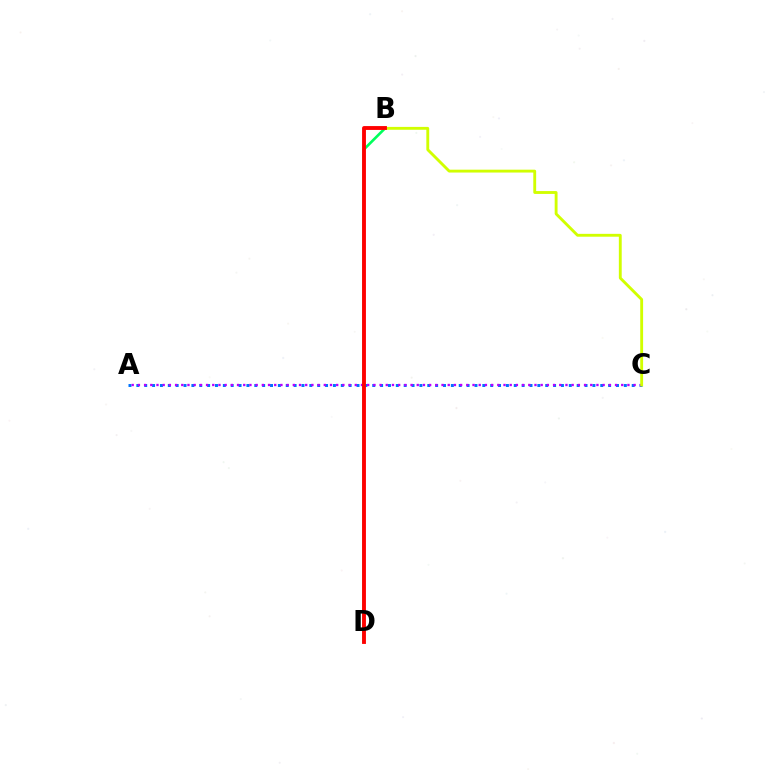{('A', 'C'): [{'color': '#0074ff', 'line_style': 'dotted', 'thickness': 2.14}, {'color': '#b900ff', 'line_style': 'dotted', 'thickness': 1.68}], ('B', 'D'): [{'color': '#00ff5c', 'line_style': 'solid', 'thickness': 1.9}, {'color': '#ff0000', 'line_style': 'solid', 'thickness': 2.78}], ('B', 'C'): [{'color': '#d1ff00', 'line_style': 'solid', 'thickness': 2.06}]}